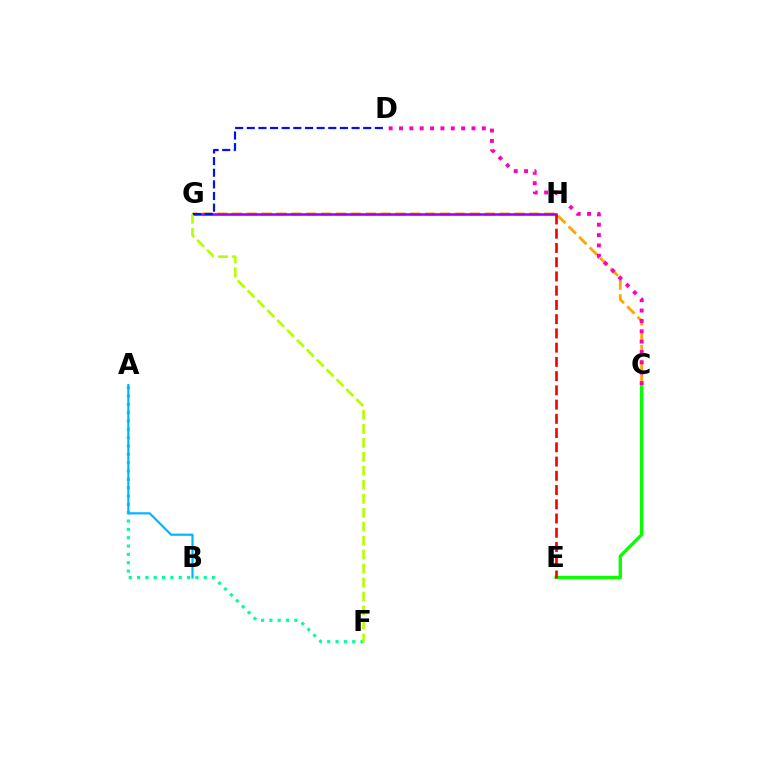{('A', 'F'): [{'color': '#00ff9d', 'line_style': 'dotted', 'thickness': 2.26}], ('C', 'G'): [{'color': '#ffa500', 'line_style': 'dashed', 'thickness': 2.02}], ('A', 'B'): [{'color': '#00b5ff', 'line_style': 'solid', 'thickness': 1.57}], ('G', 'H'): [{'color': '#9b00ff', 'line_style': 'solid', 'thickness': 1.85}], ('F', 'G'): [{'color': '#b3ff00', 'line_style': 'dashed', 'thickness': 1.9}], ('D', 'G'): [{'color': '#0010ff', 'line_style': 'dashed', 'thickness': 1.58}], ('C', 'E'): [{'color': '#08ff00', 'line_style': 'solid', 'thickness': 2.39}], ('E', 'H'): [{'color': '#ff0000', 'line_style': 'dashed', 'thickness': 1.93}], ('C', 'D'): [{'color': '#ff00bd', 'line_style': 'dotted', 'thickness': 2.81}]}